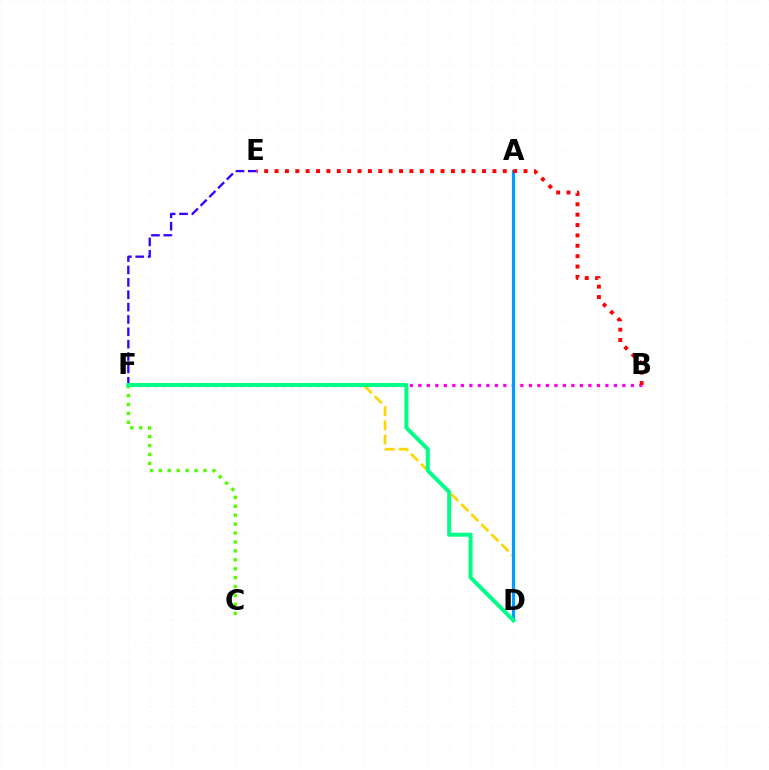{('B', 'F'): [{'color': '#ff00ed', 'line_style': 'dotted', 'thickness': 2.31}], ('E', 'F'): [{'color': '#3700ff', 'line_style': 'dashed', 'thickness': 1.68}], ('D', 'F'): [{'color': '#ffd500', 'line_style': 'dashed', 'thickness': 1.93}, {'color': '#00ff86', 'line_style': 'solid', 'thickness': 2.86}], ('C', 'F'): [{'color': '#4fff00', 'line_style': 'dotted', 'thickness': 2.42}], ('A', 'D'): [{'color': '#009eff', 'line_style': 'solid', 'thickness': 2.3}], ('B', 'E'): [{'color': '#ff0000', 'line_style': 'dotted', 'thickness': 2.82}]}